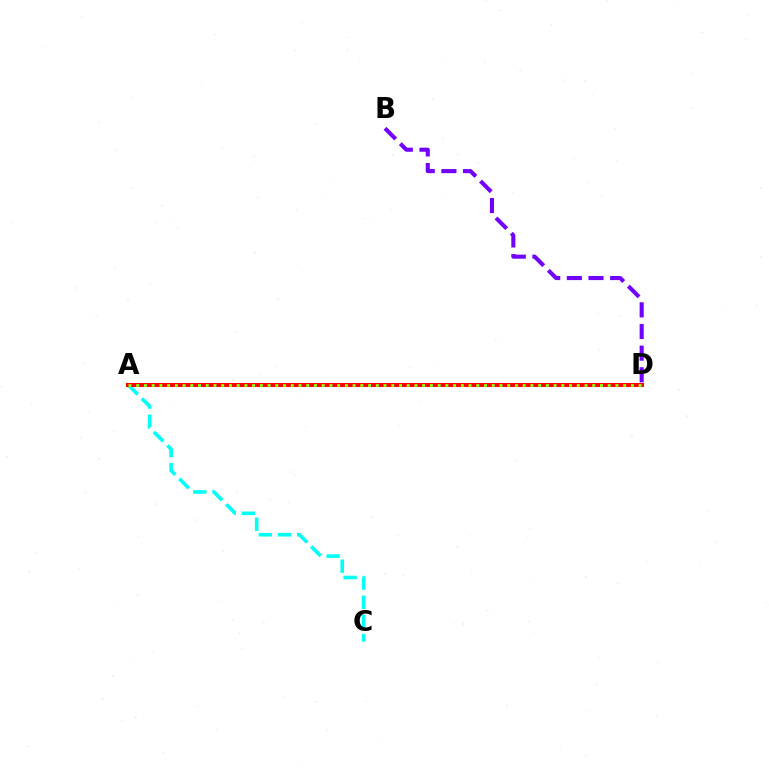{('A', 'C'): [{'color': '#00fff6', 'line_style': 'dashed', 'thickness': 2.6}], ('B', 'D'): [{'color': '#7200ff', 'line_style': 'dashed', 'thickness': 2.94}], ('A', 'D'): [{'color': '#ff0000', 'line_style': 'solid', 'thickness': 2.9}, {'color': '#84ff00', 'line_style': 'dotted', 'thickness': 2.1}]}